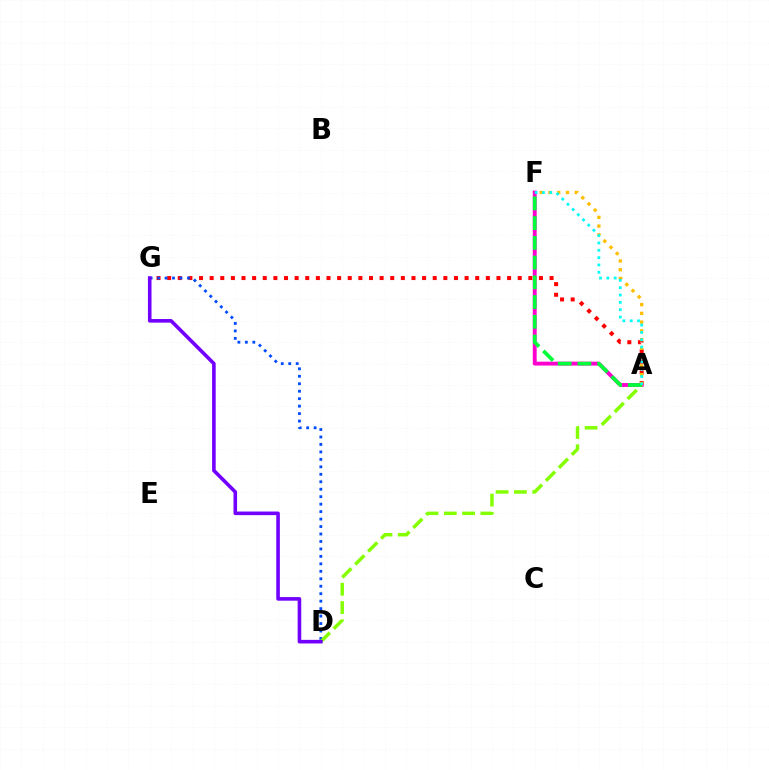{('A', 'G'): [{'color': '#ff0000', 'line_style': 'dotted', 'thickness': 2.89}], ('A', 'F'): [{'color': '#ff00cf', 'line_style': 'solid', 'thickness': 2.79}, {'color': '#ffbd00', 'line_style': 'dotted', 'thickness': 2.38}, {'color': '#00ff39', 'line_style': 'dashed', 'thickness': 2.68}, {'color': '#00fff6', 'line_style': 'dotted', 'thickness': 2.0}], ('D', 'G'): [{'color': '#004bff', 'line_style': 'dotted', 'thickness': 2.03}, {'color': '#7200ff', 'line_style': 'solid', 'thickness': 2.59}], ('A', 'D'): [{'color': '#84ff00', 'line_style': 'dashed', 'thickness': 2.49}]}